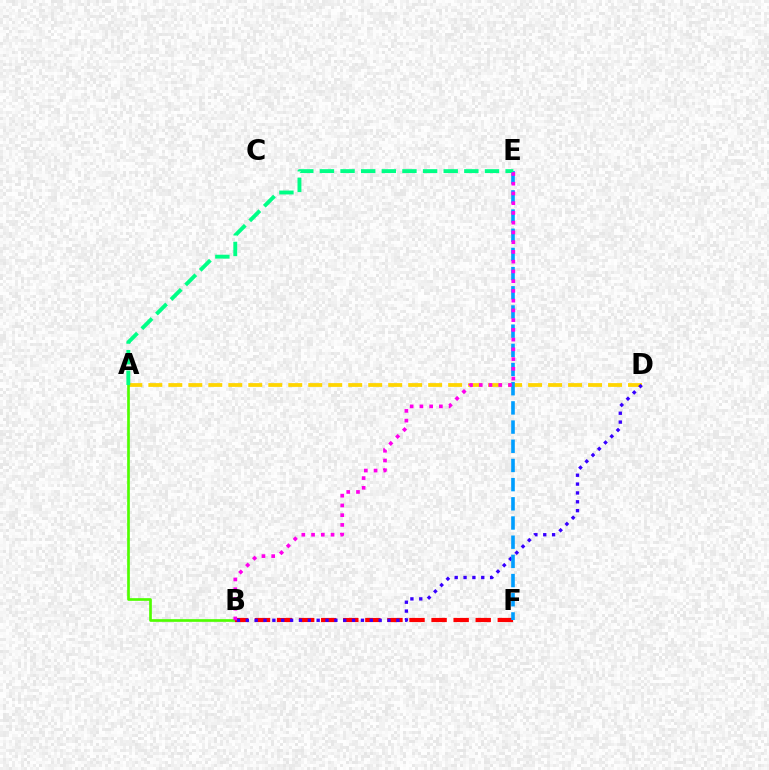{('A', 'D'): [{'color': '#ffd500', 'line_style': 'dashed', 'thickness': 2.72}], ('A', 'B'): [{'color': '#4fff00', 'line_style': 'solid', 'thickness': 1.93}], ('B', 'F'): [{'color': '#ff0000', 'line_style': 'dashed', 'thickness': 3.0}], ('B', 'D'): [{'color': '#3700ff', 'line_style': 'dotted', 'thickness': 2.41}], ('E', 'F'): [{'color': '#009eff', 'line_style': 'dashed', 'thickness': 2.61}], ('A', 'E'): [{'color': '#00ff86', 'line_style': 'dashed', 'thickness': 2.8}], ('B', 'E'): [{'color': '#ff00ed', 'line_style': 'dotted', 'thickness': 2.65}]}